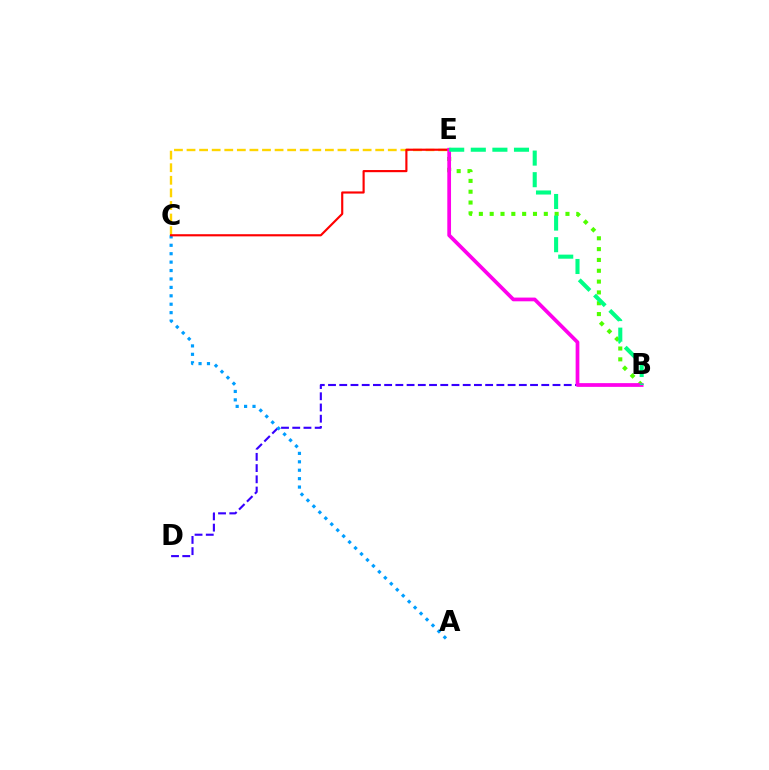{('B', 'D'): [{'color': '#3700ff', 'line_style': 'dashed', 'thickness': 1.52}], ('B', 'E'): [{'color': '#4fff00', 'line_style': 'dotted', 'thickness': 2.94}, {'color': '#ff00ed', 'line_style': 'solid', 'thickness': 2.69}, {'color': '#00ff86', 'line_style': 'dashed', 'thickness': 2.93}], ('A', 'C'): [{'color': '#009eff', 'line_style': 'dotted', 'thickness': 2.29}], ('C', 'E'): [{'color': '#ffd500', 'line_style': 'dashed', 'thickness': 1.71}, {'color': '#ff0000', 'line_style': 'solid', 'thickness': 1.55}]}